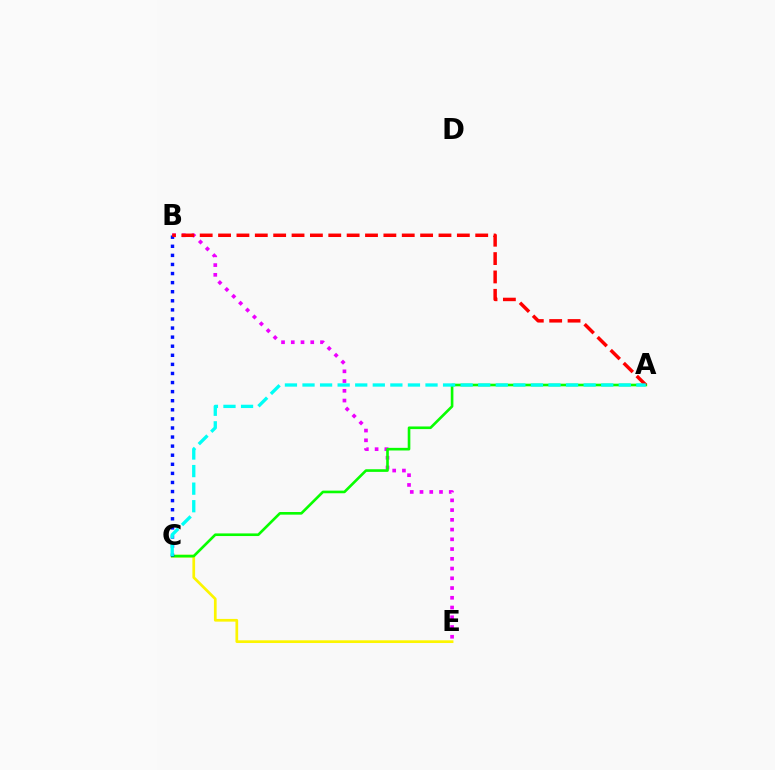{('B', 'E'): [{'color': '#ee00ff', 'line_style': 'dotted', 'thickness': 2.65}], ('C', 'E'): [{'color': '#fcf500', 'line_style': 'solid', 'thickness': 1.95}], ('A', 'C'): [{'color': '#08ff00', 'line_style': 'solid', 'thickness': 1.9}, {'color': '#00fff6', 'line_style': 'dashed', 'thickness': 2.39}], ('B', 'C'): [{'color': '#0010ff', 'line_style': 'dotted', 'thickness': 2.47}], ('A', 'B'): [{'color': '#ff0000', 'line_style': 'dashed', 'thickness': 2.5}]}